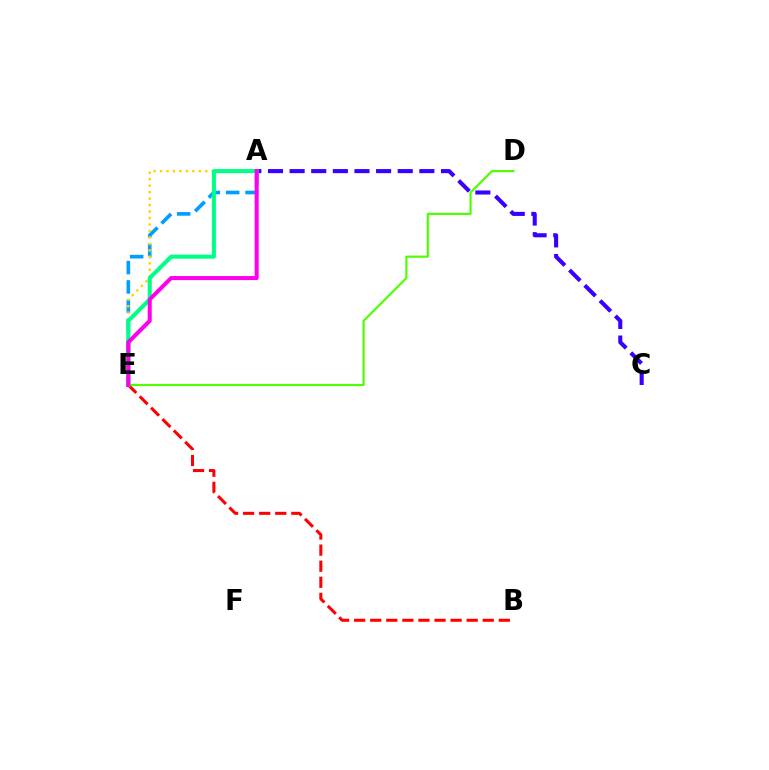{('B', 'E'): [{'color': '#ff0000', 'line_style': 'dashed', 'thickness': 2.18}], ('A', 'C'): [{'color': '#3700ff', 'line_style': 'dashed', 'thickness': 2.94}], ('A', 'E'): [{'color': '#009eff', 'line_style': 'dashed', 'thickness': 2.62}, {'color': '#ffd500', 'line_style': 'dotted', 'thickness': 1.76}, {'color': '#00ff86', 'line_style': 'solid', 'thickness': 2.93}, {'color': '#ff00ed', 'line_style': 'solid', 'thickness': 2.9}], ('D', 'E'): [{'color': '#4fff00', 'line_style': 'solid', 'thickness': 1.57}]}